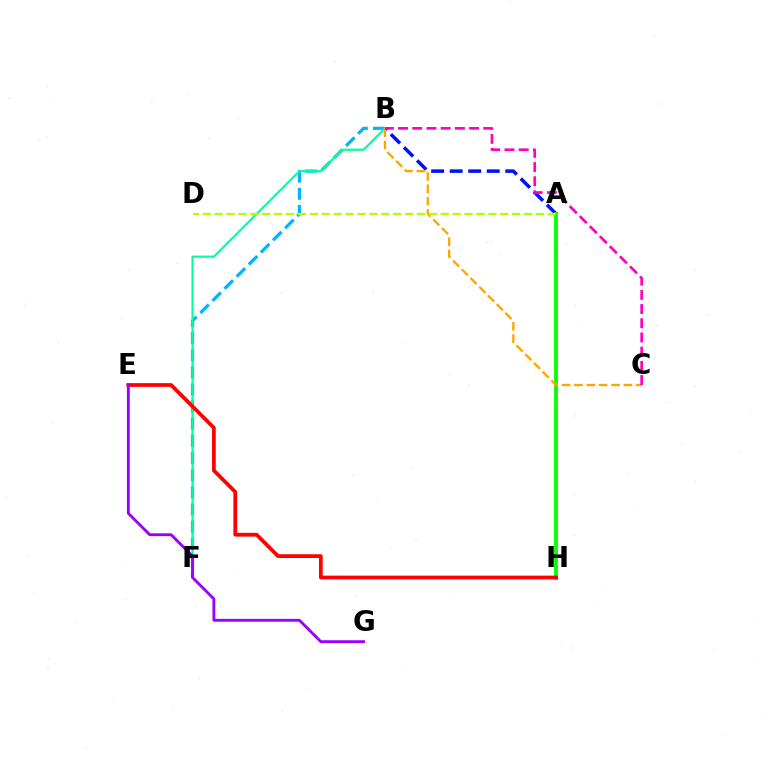{('A', 'B'): [{'color': '#0010ff', 'line_style': 'dashed', 'thickness': 2.52}], ('B', 'F'): [{'color': '#00b5ff', 'line_style': 'dashed', 'thickness': 2.33}, {'color': '#00ff9d', 'line_style': 'solid', 'thickness': 1.56}], ('A', 'H'): [{'color': '#08ff00', 'line_style': 'solid', 'thickness': 2.76}], ('B', 'C'): [{'color': '#ffa500', 'line_style': 'dashed', 'thickness': 1.68}, {'color': '#ff00bd', 'line_style': 'dashed', 'thickness': 1.93}], ('A', 'D'): [{'color': '#b3ff00', 'line_style': 'dashed', 'thickness': 1.62}], ('E', 'H'): [{'color': '#ff0000', 'line_style': 'solid', 'thickness': 2.69}], ('E', 'G'): [{'color': '#9b00ff', 'line_style': 'solid', 'thickness': 2.06}]}